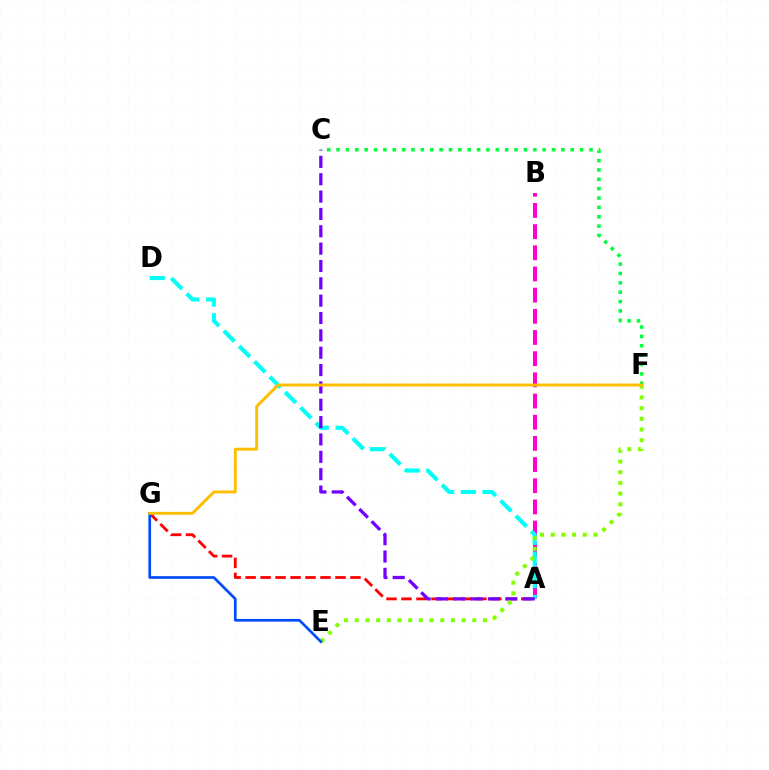{('A', 'G'): [{'color': '#ff0000', 'line_style': 'dashed', 'thickness': 2.03}], ('A', 'B'): [{'color': '#ff00cf', 'line_style': 'dashed', 'thickness': 2.88}], ('A', 'D'): [{'color': '#00fff6', 'line_style': 'dashed', 'thickness': 2.95}], ('A', 'C'): [{'color': '#7200ff', 'line_style': 'dashed', 'thickness': 2.36}], ('C', 'F'): [{'color': '#00ff39', 'line_style': 'dotted', 'thickness': 2.55}], ('E', 'F'): [{'color': '#84ff00', 'line_style': 'dotted', 'thickness': 2.9}], ('E', 'G'): [{'color': '#004bff', 'line_style': 'solid', 'thickness': 1.93}], ('F', 'G'): [{'color': '#ffbd00', 'line_style': 'solid', 'thickness': 2.09}]}